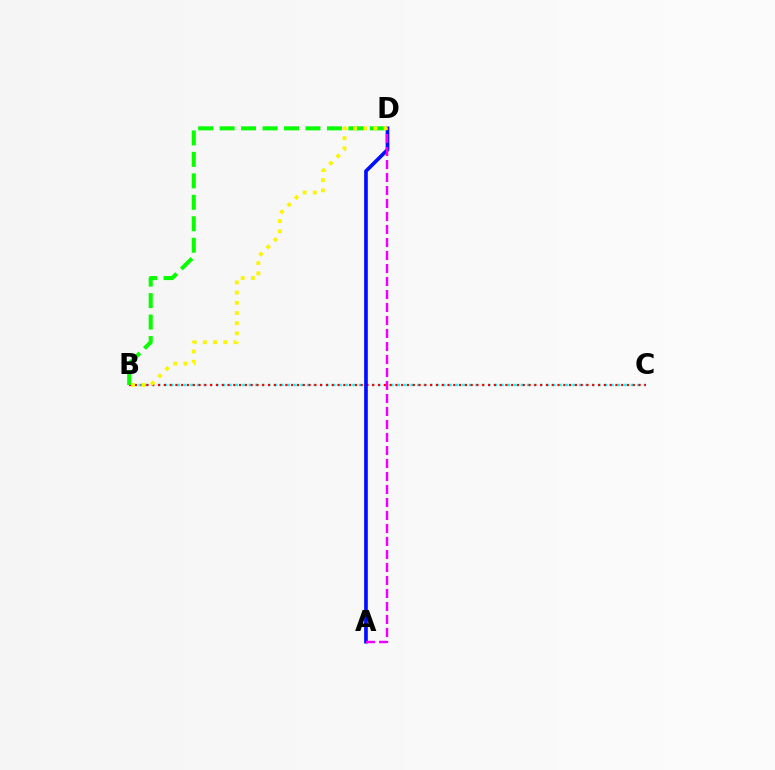{('B', 'C'): [{'color': '#00fff6', 'line_style': 'dotted', 'thickness': 1.76}, {'color': '#ff0000', 'line_style': 'dotted', 'thickness': 1.57}], ('B', 'D'): [{'color': '#08ff00', 'line_style': 'dashed', 'thickness': 2.92}, {'color': '#fcf500', 'line_style': 'dotted', 'thickness': 2.77}], ('A', 'D'): [{'color': '#0010ff', 'line_style': 'solid', 'thickness': 2.65}, {'color': '#ee00ff', 'line_style': 'dashed', 'thickness': 1.77}]}